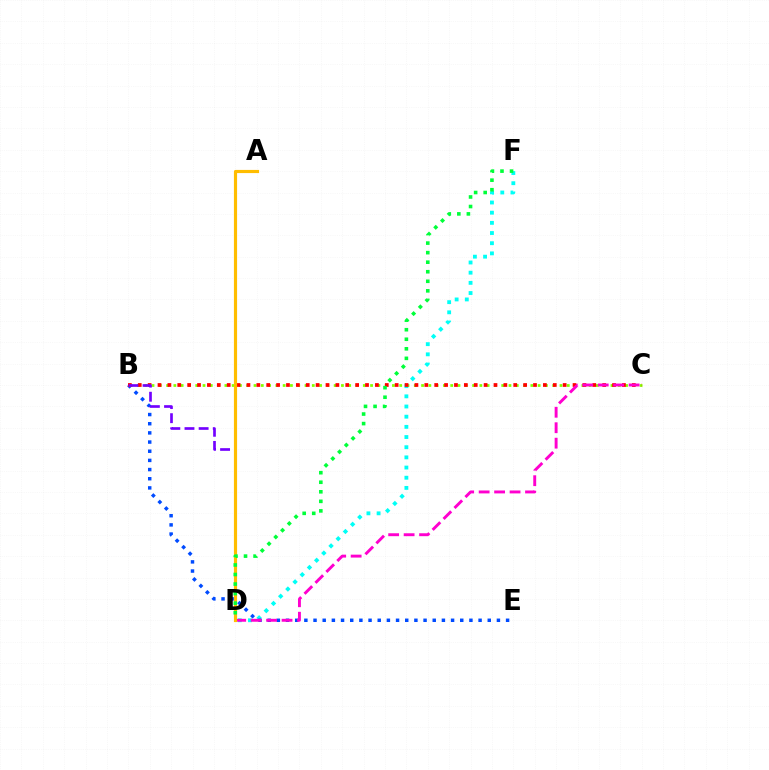{('D', 'F'): [{'color': '#00fff6', 'line_style': 'dotted', 'thickness': 2.76}, {'color': '#00ff39', 'line_style': 'dotted', 'thickness': 2.59}], ('B', 'E'): [{'color': '#004bff', 'line_style': 'dotted', 'thickness': 2.49}], ('B', 'C'): [{'color': '#84ff00', 'line_style': 'dotted', 'thickness': 1.98}, {'color': '#ff0000', 'line_style': 'dotted', 'thickness': 2.68}], ('B', 'D'): [{'color': '#7200ff', 'line_style': 'dashed', 'thickness': 1.92}], ('C', 'D'): [{'color': '#ff00cf', 'line_style': 'dashed', 'thickness': 2.1}], ('A', 'D'): [{'color': '#ffbd00', 'line_style': 'solid', 'thickness': 2.28}]}